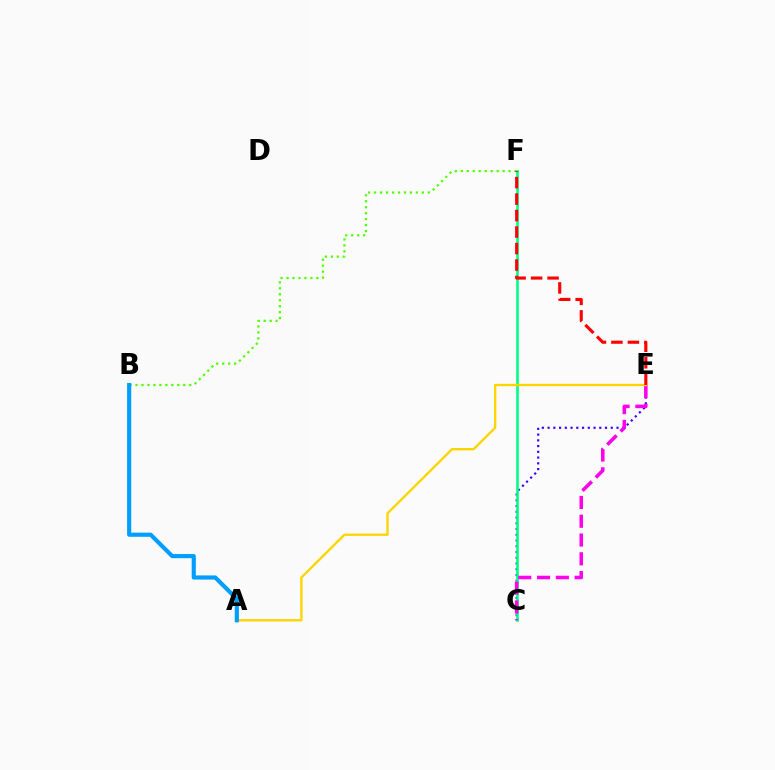{('C', 'E'): [{'color': '#3700ff', 'line_style': 'dotted', 'thickness': 1.56}, {'color': '#ff00ed', 'line_style': 'dashed', 'thickness': 2.55}], ('C', 'F'): [{'color': '#00ff86', 'line_style': 'solid', 'thickness': 1.89}], ('B', 'F'): [{'color': '#4fff00', 'line_style': 'dotted', 'thickness': 1.62}], ('A', 'E'): [{'color': '#ffd500', 'line_style': 'solid', 'thickness': 1.7}], ('A', 'B'): [{'color': '#009eff', 'line_style': 'solid', 'thickness': 2.98}], ('E', 'F'): [{'color': '#ff0000', 'line_style': 'dashed', 'thickness': 2.24}]}